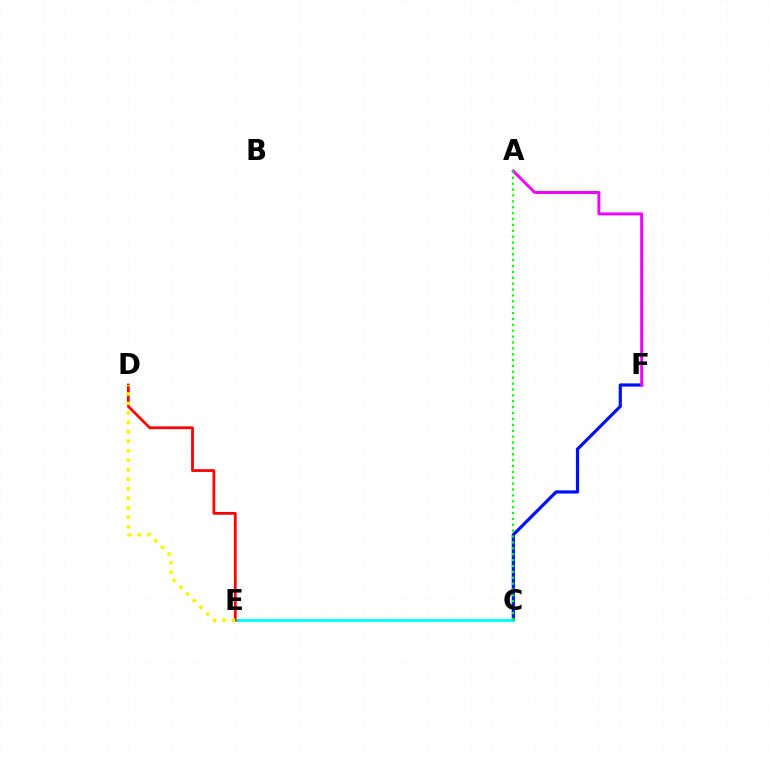{('C', 'F'): [{'color': '#0010ff', 'line_style': 'solid', 'thickness': 2.3}], ('C', 'E'): [{'color': '#00fff6', 'line_style': 'solid', 'thickness': 2.03}], ('D', 'E'): [{'color': '#ff0000', 'line_style': 'solid', 'thickness': 1.99}, {'color': '#fcf500', 'line_style': 'dotted', 'thickness': 2.58}], ('A', 'F'): [{'color': '#ee00ff', 'line_style': 'solid', 'thickness': 2.11}], ('A', 'C'): [{'color': '#08ff00', 'line_style': 'dotted', 'thickness': 1.6}]}